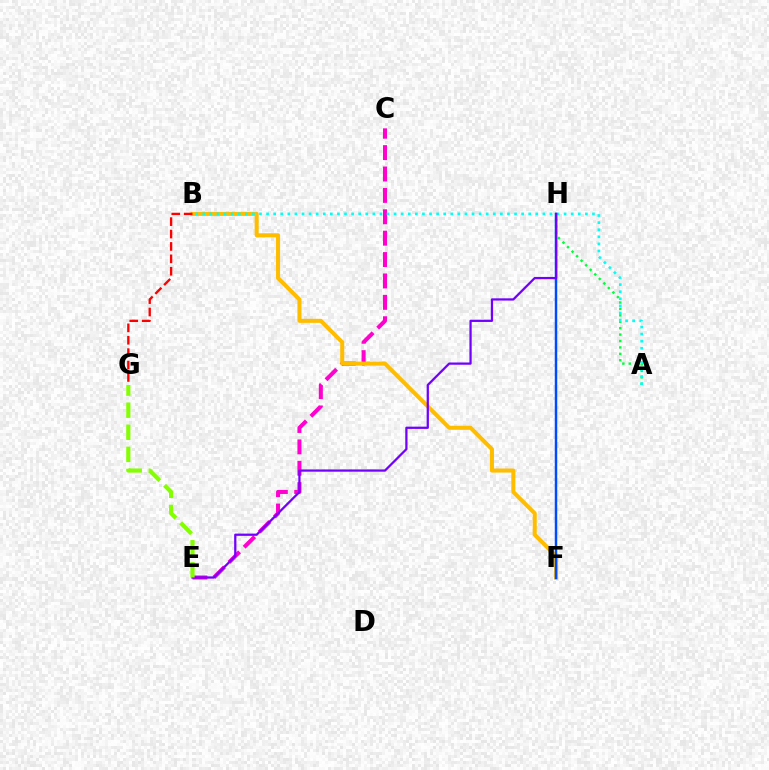{('A', 'H'): [{'color': '#00ff39', 'line_style': 'dotted', 'thickness': 1.74}], ('C', 'E'): [{'color': '#ff00cf', 'line_style': 'dashed', 'thickness': 2.91}], ('B', 'F'): [{'color': '#ffbd00', 'line_style': 'solid', 'thickness': 2.91}], ('A', 'B'): [{'color': '#00fff6', 'line_style': 'dotted', 'thickness': 1.92}], ('B', 'G'): [{'color': '#ff0000', 'line_style': 'dashed', 'thickness': 1.69}], ('F', 'H'): [{'color': '#004bff', 'line_style': 'solid', 'thickness': 1.79}], ('E', 'H'): [{'color': '#7200ff', 'line_style': 'solid', 'thickness': 1.62}], ('E', 'G'): [{'color': '#84ff00', 'line_style': 'dashed', 'thickness': 3.0}]}